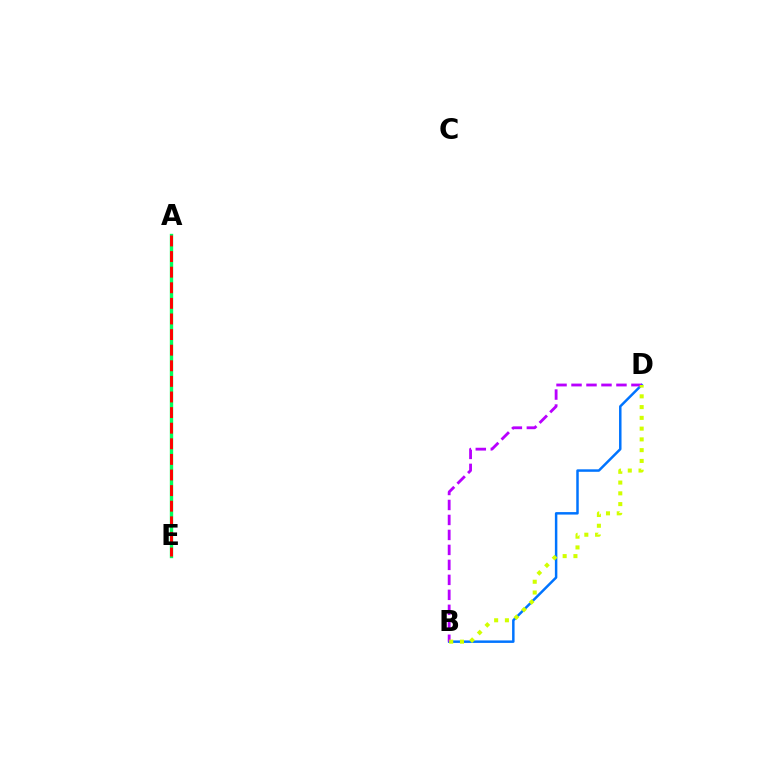{('A', 'E'): [{'color': '#00ff5c', 'line_style': 'solid', 'thickness': 2.42}, {'color': '#ff0000', 'line_style': 'dashed', 'thickness': 2.12}], ('B', 'D'): [{'color': '#0074ff', 'line_style': 'solid', 'thickness': 1.79}, {'color': '#b900ff', 'line_style': 'dashed', 'thickness': 2.04}, {'color': '#d1ff00', 'line_style': 'dotted', 'thickness': 2.92}]}